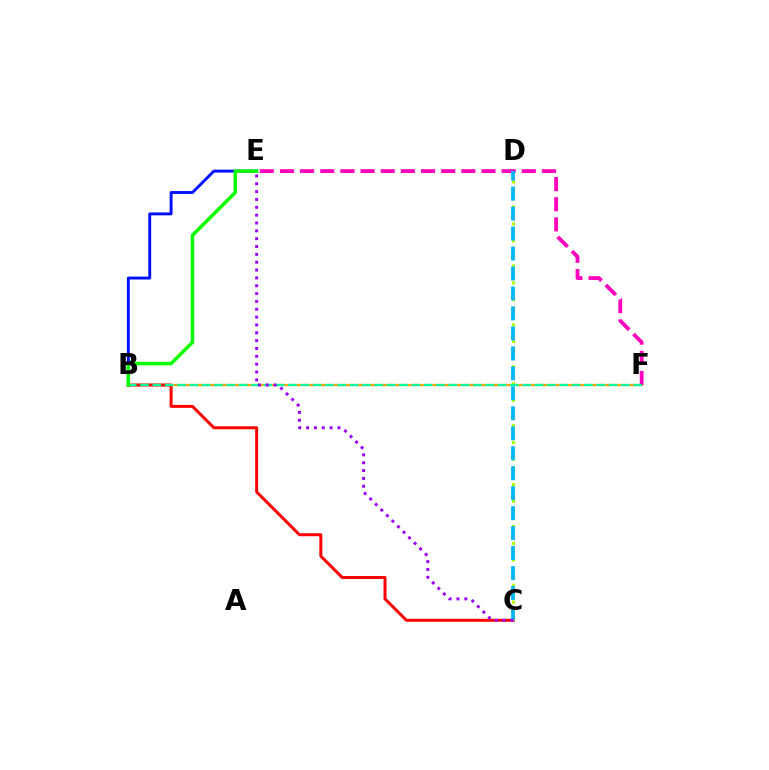{('B', 'F'): [{'color': '#ffa500', 'line_style': 'solid', 'thickness': 1.61}, {'color': '#00ff9d', 'line_style': 'dashed', 'thickness': 1.67}], ('B', 'C'): [{'color': '#ff0000', 'line_style': 'solid', 'thickness': 2.15}], ('C', 'D'): [{'color': '#b3ff00', 'line_style': 'dotted', 'thickness': 2.28}, {'color': '#00b5ff', 'line_style': 'dashed', 'thickness': 2.71}], ('E', 'F'): [{'color': '#ff00bd', 'line_style': 'dashed', 'thickness': 2.74}], ('B', 'E'): [{'color': '#0010ff', 'line_style': 'solid', 'thickness': 2.1}, {'color': '#08ff00', 'line_style': 'solid', 'thickness': 2.52}], ('C', 'E'): [{'color': '#9b00ff', 'line_style': 'dotted', 'thickness': 2.13}]}